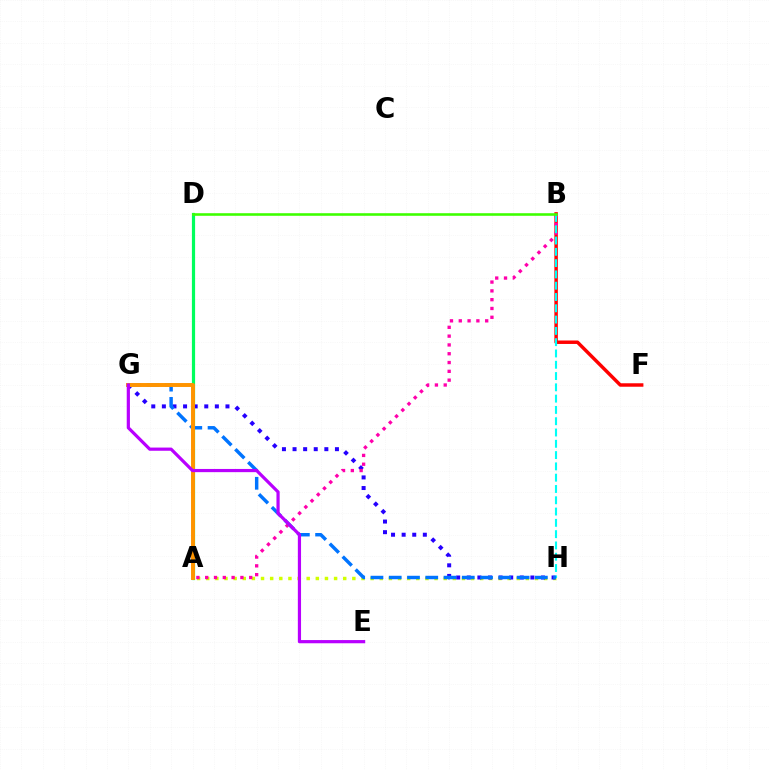{('A', 'H'): [{'color': '#d1ff00', 'line_style': 'dotted', 'thickness': 2.48}], ('A', 'D'): [{'color': '#00ff5c', 'line_style': 'solid', 'thickness': 2.31}], ('G', 'H'): [{'color': '#2500ff', 'line_style': 'dotted', 'thickness': 2.88}, {'color': '#0074ff', 'line_style': 'dashed', 'thickness': 2.48}], ('B', 'F'): [{'color': '#ff0000', 'line_style': 'solid', 'thickness': 2.49}], ('A', 'B'): [{'color': '#ff00ac', 'line_style': 'dotted', 'thickness': 2.39}], ('B', 'H'): [{'color': '#00fff6', 'line_style': 'dashed', 'thickness': 1.53}], ('B', 'D'): [{'color': '#3dff00', 'line_style': 'solid', 'thickness': 1.86}], ('A', 'G'): [{'color': '#ff9400', 'line_style': 'solid', 'thickness': 2.84}], ('E', 'G'): [{'color': '#b900ff', 'line_style': 'solid', 'thickness': 2.3}]}